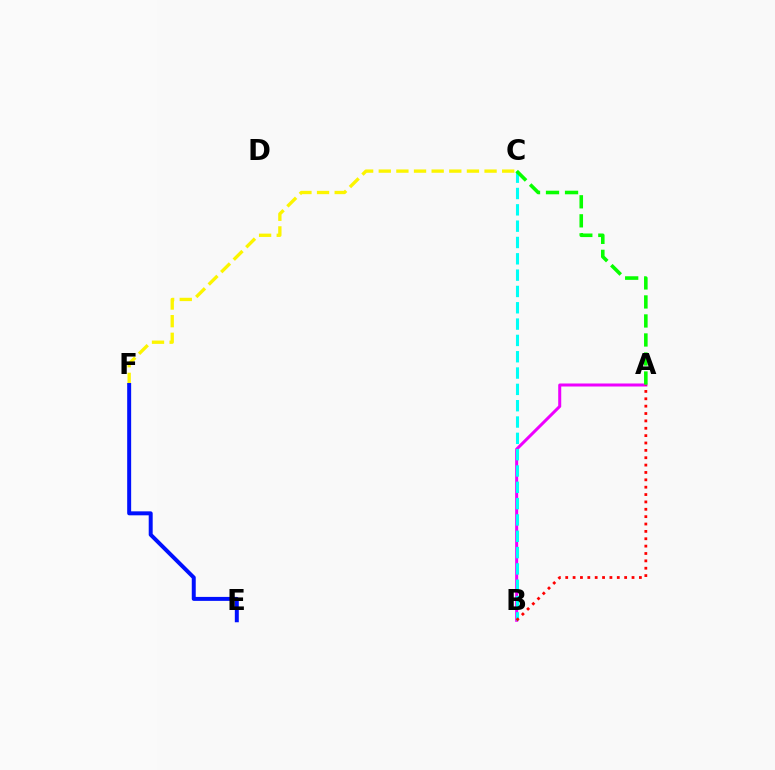{('A', 'B'): [{'color': '#ee00ff', 'line_style': 'solid', 'thickness': 2.17}, {'color': '#ff0000', 'line_style': 'dotted', 'thickness': 2.0}], ('B', 'C'): [{'color': '#00fff6', 'line_style': 'dashed', 'thickness': 2.22}], ('C', 'F'): [{'color': '#fcf500', 'line_style': 'dashed', 'thickness': 2.4}], ('A', 'C'): [{'color': '#08ff00', 'line_style': 'dashed', 'thickness': 2.58}], ('E', 'F'): [{'color': '#0010ff', 'line_style': 'solid', 'thickness': 2.86}]}